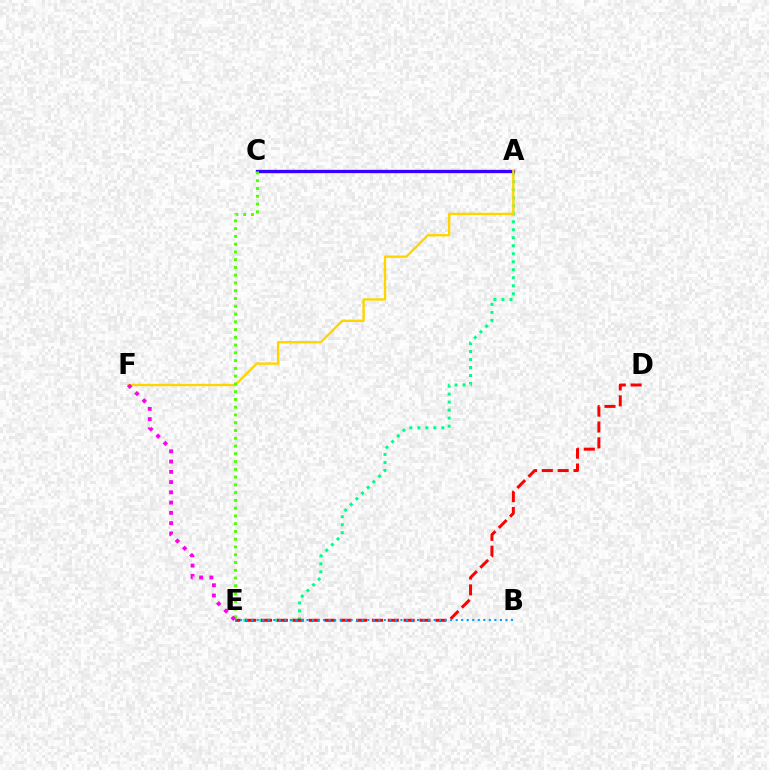{('A', 'E'): [{'color': '#00ff86', 'line_style': 'dotted', 'thickness': 2.17}], ('A', 'C'): [{'color': '#3700ff', 'line_style': 'solid', 'thickness': 2.39}], ('D', 'E'): [{'color': '#ff0000', 'line_style': 'dashed', 'thickness': 2.15}], ('A', 'F'): [{'color': '#ffd500', 'line_style': 'solid', 'thickness': 1.69}], ('C', 'E'): [{'color': '#4fff00', 'line_style': 'dotted', 'thickness': 2.11}], ('B', 'E'): [{'color': '#009eff', 'line_style': 'dotted', 'thickness': 1.5}], ('E', 'F'): [{'color': '#ff00ed', 'line_style': 'dotted', 'thickness': 2.79}]}